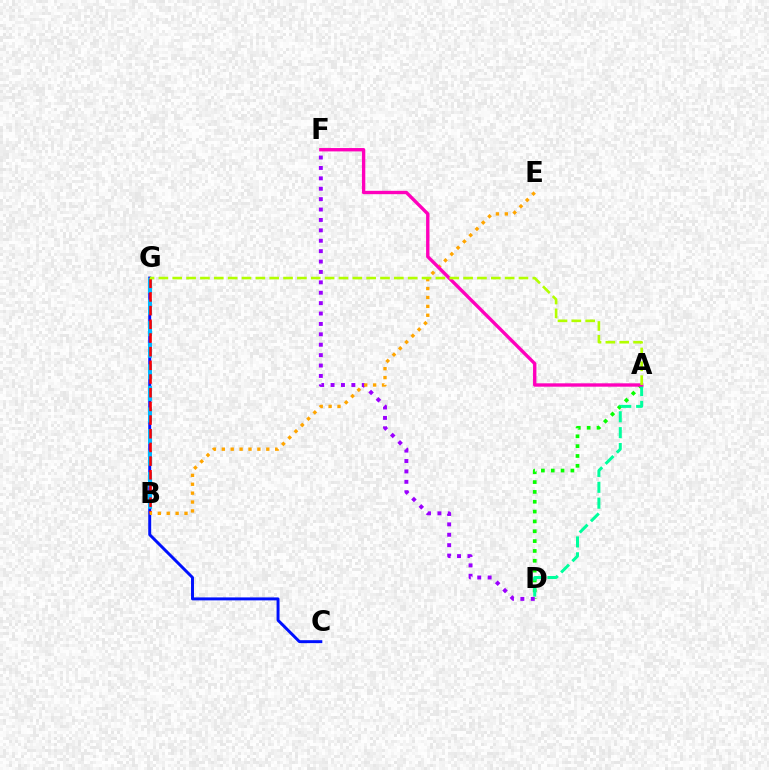{('A', 'D'): [{'color': '#08ff00', 'line_style': 'dotted', 'thickness': 2.67}, {'color': '#00ff9d', 'line_style': 'dashed', 'thickness': 2.16}], ('C', 'G'): [{'color': '#0010ff', 'line_style': 'solid', 'thickness': 2.13}], ('B', 'G'): [{'color': '#00b5ff', 'line_style': 'dashed', 'thickness': 2.93}, {'color': '#ff0000', 'line_style': 'dashed', 'thickness': 1.86}], ('D', 'F'): [{'color': '#9b00ff', 'line_style': 'dotted', 'thickness': 2.83}], ('B', 'E'): [{'color': '#ffa500', 'line_style': 'dotted', 'thickness': 2.42}], ('A', 'F'): [{'color': '#ff00bd', 'line_style': 'solid', 'thickness': 2.42}], ('A', 'G'): [{'color': '#b3ff00', 'line_style': 'dashed', 'thickness': 1.88}]}